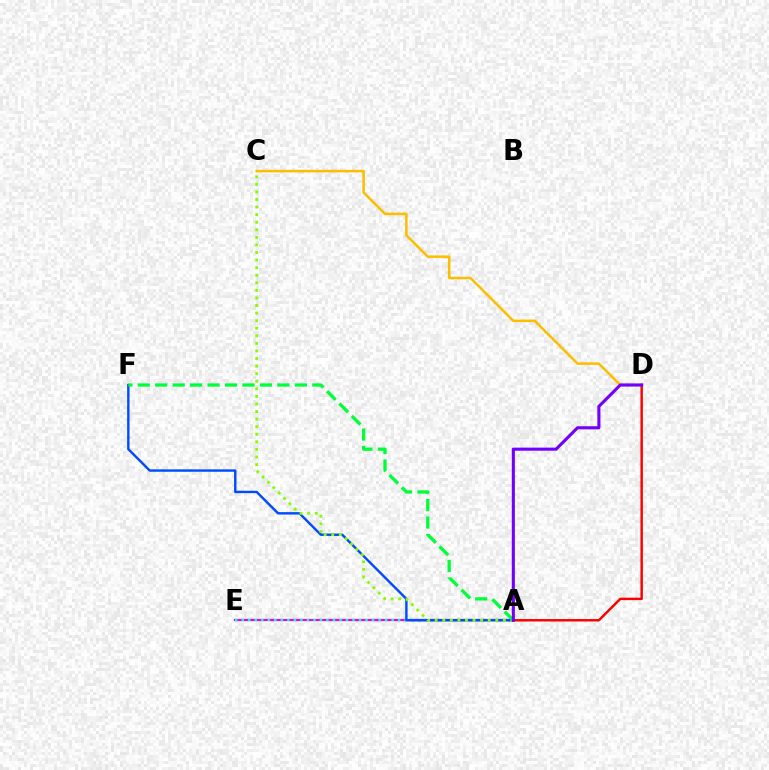{('A', 'E'): [{'color': '#ff00cf', 'line_style': 'solid', 'thickness': 1.59}, {'color': '#00fff6', 'line_style': 'dotted', 'thickness': 1.77}], ('A', 'F'): [{'color': '#004bff', 'line_style': 'solid', 'thickness': 1.73}, {'color': '#00ff39', 'line_style': 'dashed', 'thickness': 2.37}], ('A', 'C'): [{'color': '#84ff00', 'line_style': 'dotted', 'thickness': 2.06}], ('C', 'D'): [{'color': '#ffbd00', 'line_style': 'solid', 'thickness': 1.8}], ('A', 'D'): [{'color': '#ff0000', 'line_style': 'solid', 'thickness': 1.76}, {'color': '#7200ff', 'line_style': 'solid', 'thickness': 2.23}]}